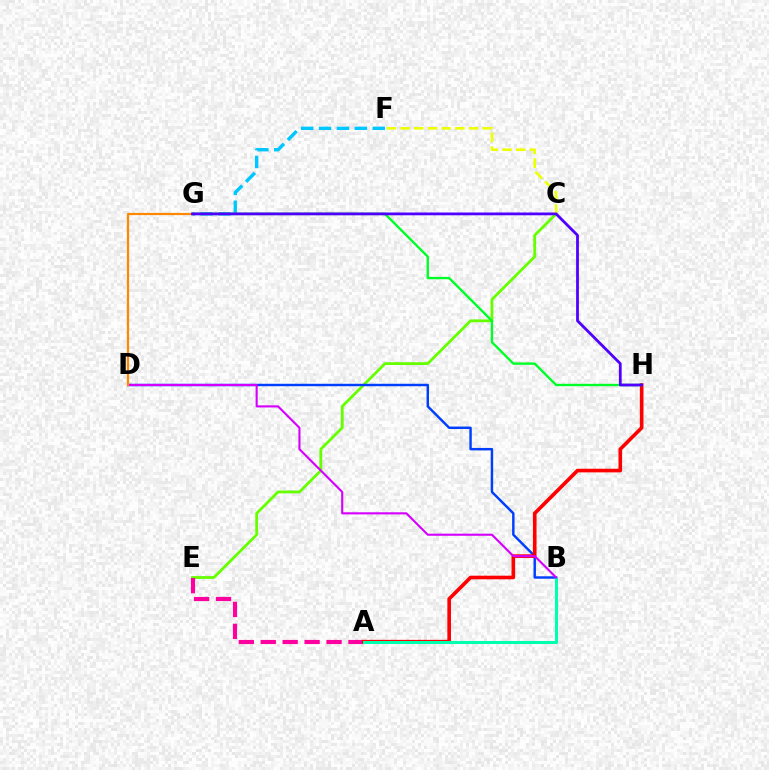{('C', 'E'): [{'color': '#66ff00', 'line_style': 'solid', 'thickness': 2.02}], ('C', 'F'): [{'color': '#eeff00', 'line_style': 'dashed', 'thickness': 1.86}], ('F', 'G'): [{'color': '#00c7ff', 'line_style': 'dashed', 'thickness': 2.43}], ('B', 'D'): [{'color': '#003fff', 'line_style': 'solid', 'thickness': 1.76}, {'color': '#d600ff', 'line_style': 'solid', 'thickness': 1.53}], ('A', 'E'): [{'color': '#ff00a0', 'line_style': 'dashed', 'thickness': 2.98}], ('A', 'H'): [{'color': '#ff0000', 'line_style': 'solid', 'thickness': 2.61}], ('A', 'B'): [{'color': '#00ffaf', 'line_style': 'solid', 'thickness': 2.19}], ('G', 'H'): [{'color': '#00ff27', 'line_style': 'solid', 'thickness': 1.71}, {'color': '#4f00ff', 'line_style': 'solid', 'thickness': 2.0}], ('D', 'G'): [{'color': '#ff8800', 'line_style': 'solid', 'thickness': 1.59}]}